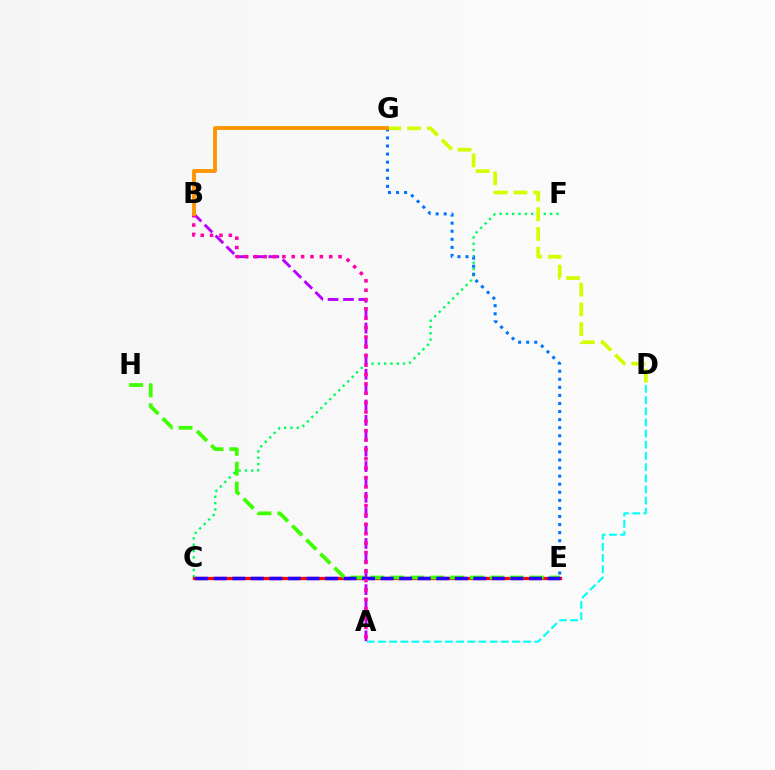{('C', 'F'): [{'color': '#00ff5c', 'line_style': 'dotted', 'thickness': 1.72}], ('C', 'E'): [{'color': '#ff0000', 'line_style': 'solid', 'thickness': 2.35}, {'color': '#2500ff', 'line_style': 'dashed', 'thickness': 2.52}], ('D', 'G'): [{'color': '#d1ff00', 'line_style': 'dashed', 'thickness': 2.68}], ('E', 'G'): [{'color': '#0074ff', 'line_style': 'dotted', 'thickness': 2.19}], ('E', 'H'): [{'color': '#3dff00', 'line_style': 'dashed', 'thickness': 2.7}], ('A', 'D'): [{'color': '#00fff6', 'line_style': 'dashed', 'thickness': 1.52}], ('A', 'B'): [{'color': '#b900ff', 'line_style': 'dashed', 'thickness': 2.09}, {'color': '#ff00ac', 'line_style': 'dotted', 'thickness': 2.55}], ('B', 'G'): [{'color': '#ff9400', 'line_style': 'solid', 'thickness': 2.75}]}